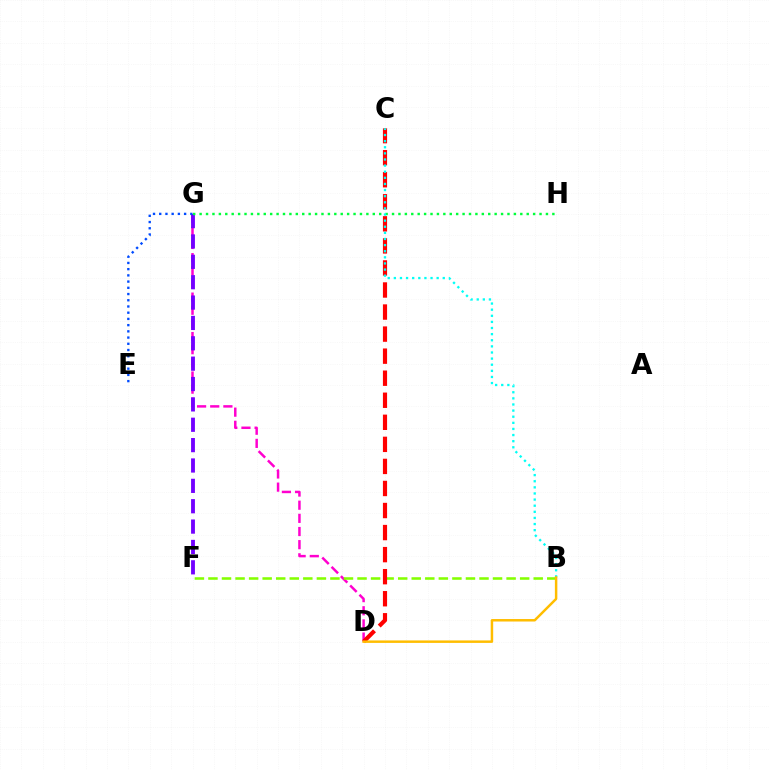{('D', 'G'): [{'color': '#ff00cf', 'line_style': 'dashed', 'thickness': 1.79}], ('B', 'F'): [{'color': '#84ff00', 'line_style': 'dashed', 'thickness': 1.84}], ('C', 'D'): [{'color': '#ff0000', 'line_style': 'dashed', 'thickness': 3.0}], ('F', 'G'): [{'color': '#7200ff', 'line_style': 'dashed', 'thickness': 2.77}], ('G', 'H'): [{'color': '#00ff39', 'line_style': 'dotted', 'thickness': 1.74}], ('E', 'G'): [{'color': '#004bff', 'line_style': 'dotted', 'thickness': 1.69}], ('B', 'C'): [{'color': '#00fff6', 'line_style': 'dotted', 'thickness': 1.66}], ('B', 'D'): [{'color': '#ffbd00', 'line_style': 'solid', 'thickness': 1.78}]}